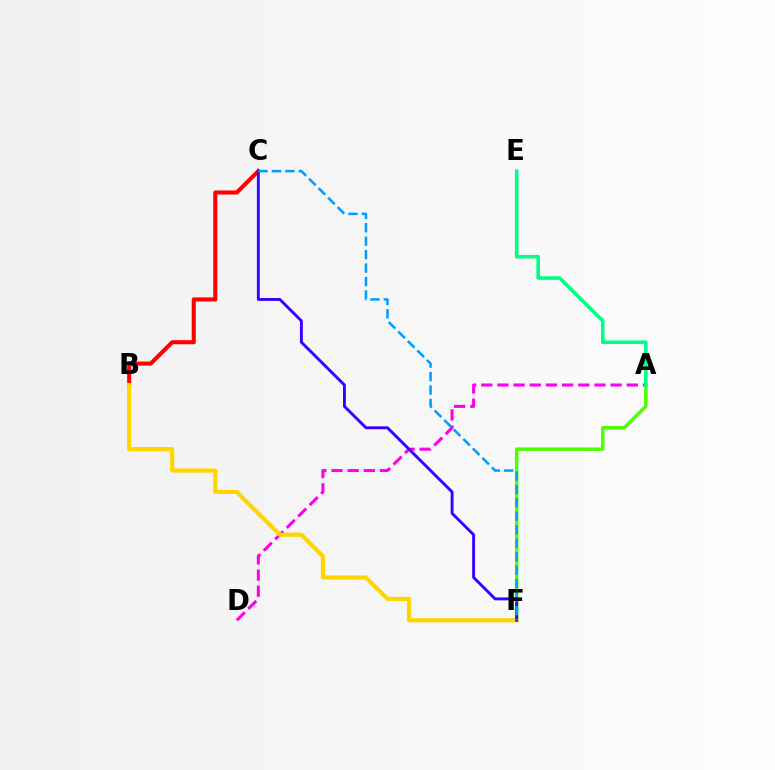{('B', 'C'): [{'color': '#ff0000', 'line_style': 'solid', 'thickness': 2.93}], ('A', 'F'): [{'color': '#4fff00', 'line_style': 'solid', 'thickness': 2.52}], ('A', 'D'): [{'color': '#ff00ed', 'line_style': 'dashed', 'thickness': 2.2}], ('B', 'F'): [{'color': '#ffd500', 'line_style': 'solid', 'thickness': 2.98}], ('A', 'E'): [{'color': '#00ff86', 'line_style': 'solid', 'thickness': 2.58}], ('C', 'F'): [{'color': '#3700ff', 'line_style': 'solid', 'thickness': 2.08}, {'color': '#009eff', 'line_style': 'dashed', 'thickness': 1.83}]}